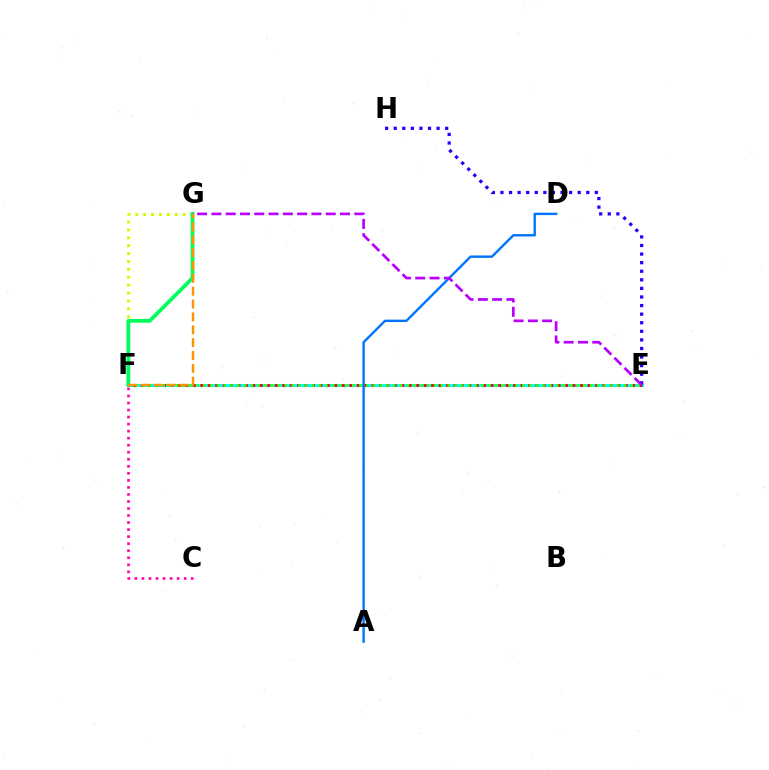{('E', 'F'): [{'color': '#00fff6', 'line_style': 'solid', 'thickness': 2.21}, {'color': '#ff0000', 'line_style': 'dotted', 'thickness': 2.02}, {'color': '#3dff00', 'line_style': 'dotted', 'thickness': 1.84}], ('E', 'H'): [{'color': '#2500ff', 'line_style': 'dotted', 'thickness': 2.33}], ('C', 'F'): [{'color': '#ff00ac', 'line_style': 'dotted', 'thickness': 1.91}], ('F', 'G'): [{'color': '#d1ff00', 'line_style': 'dotted', 'thickness': 2.14}, {'color': '#00ff5c', 'line_style': 'solid', 'thickness': 2.73}, {'color': '#ff9400', 'line_style': 'dashed', 'thickness': 1.75}], ('A', 'D'): [{'color': '#0074ff', 'line_style': 'solid', 'thickness': 1.72}], ('E', 'G'): [{'color': '#b900ff', 'line_style': 'dashed', 'thickness': 1.94}]}